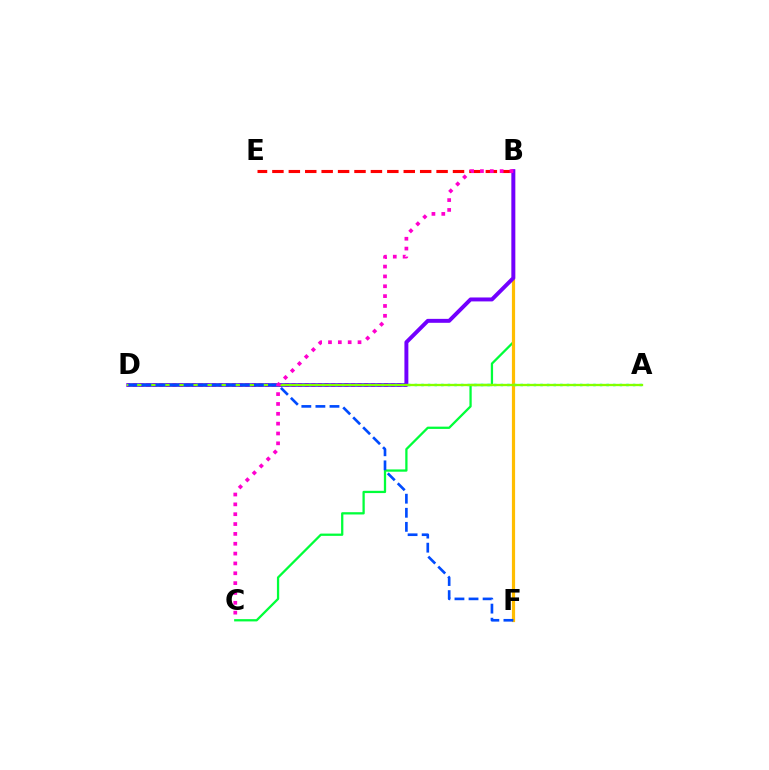{('B', 'C'): [{'color': '#00ff39', 'line_style': 'solid', 'thickness': 1.64}, {'color': '#ff00cf', 'line_style': 'dotted', 'thickness': 2.67}], ('B', 'E'): [{'color': '#ff0000', 'line_style': 'dashed', 'thickness': 2.23}], ('B', 'F'): [{'color': '#ffbd00', 'line_style': 'solid', 'thickness': 2.3}], ('B', 'D'): [{'color': '#7200ff', 'line_style': 'solid', 'thickness': 2.84}], ('A', 'D'): [{'color': '#00fff6', 'line_style': 'dotted', 'thickness': 1.8}, {'color': '#84ff00', 'line_style': 'solid', 'thickness': 1.67}], ('D', 'F'): [{'color': '#004bff', 'line_style': 'dashed', 'thickness': 1.91}]}